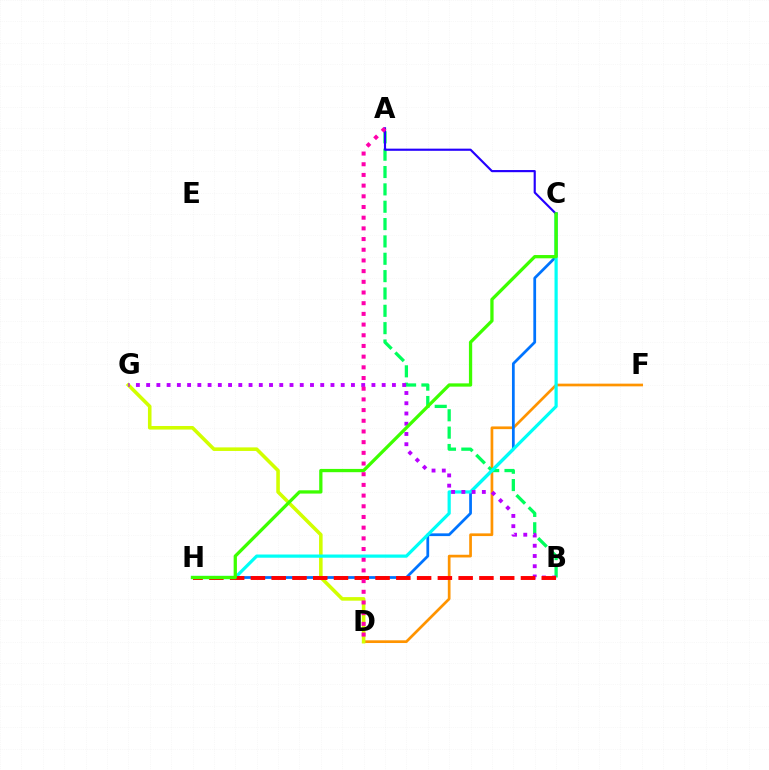{('D', 'F'): [{'color': '#ff9400', 'line_style': 'solid', 'thickness': 1.95}], ('D', 'G'): [{'color': '#d1ff00', 'line_style': 'solid', 'thickness': 2.57}], ('C', 'H'): [{'color': '#0074ff', 'line_style': 'solid', 'thickness': 1.98}, {'color': '#00fff6', 'line_style': 'solid', 'thickness': 2.31}, {'color': '#3dff00', 'line_style': 'solid', 'thickness': 2.36}], ('A', 'B'): [{'color': '#00ff5c', 'line_style': 'dashed', 'thickness': 2.36}], ('B', 'G'): [{'color': '#b900ff', 'line_style': 'dotted', 'thickness': 2.78}], ('B', 'H'): [{'color': '#ff0000', 'line_style': 'dashed', 'thickness': 2.82}], ('A', 'C'): [{'color': '#2500ff', 'line_style': 'solid', 'thickness': 1.55}], ('A', 'D'): [{'color': '#ff00ac', 'line_style': 'dotted', 'thickness': 2.9}]}